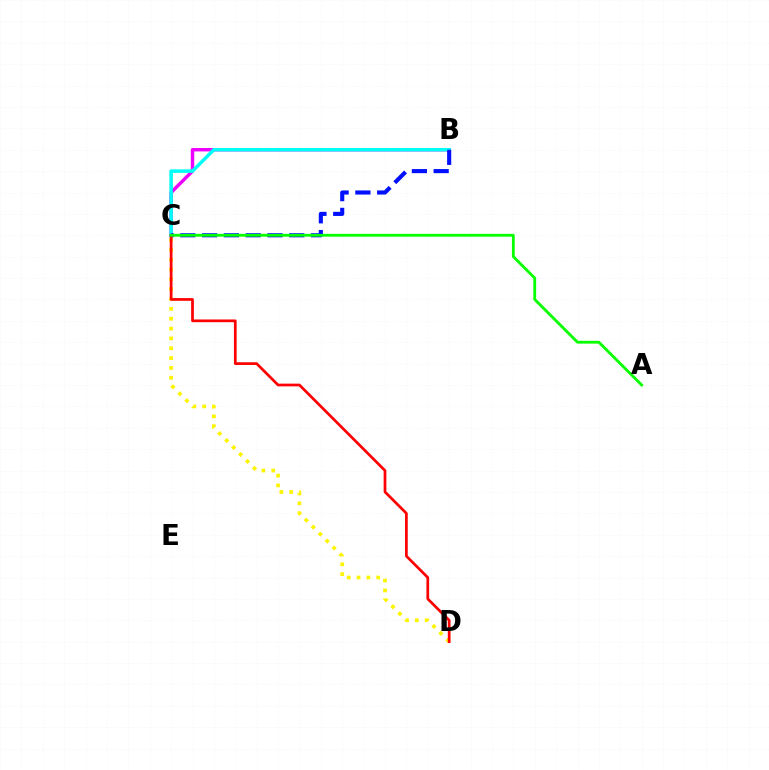{('C', 'D'): [{'color': '#fcf500', 'line_style': 'dotted', 'thickness': 2.67}, {'color': '#ff0000', 'line_style': 'solid', 'thickness': 1.95}], ('B', 'C'): [{'color': '#ee00ff', 'line_style': 'solid', 'thickness': 2.46}, {'color': '#00fff6', 'line_style': 'solid', 'thickness': 2.53}, {'color': '#0010ff', 'line_style': 'dashed', 'thickness': 2.96}], ('A', 'C'): [{'color': '#08ff00', 'line_style': 'solid', 'thickness': 2.03}]}